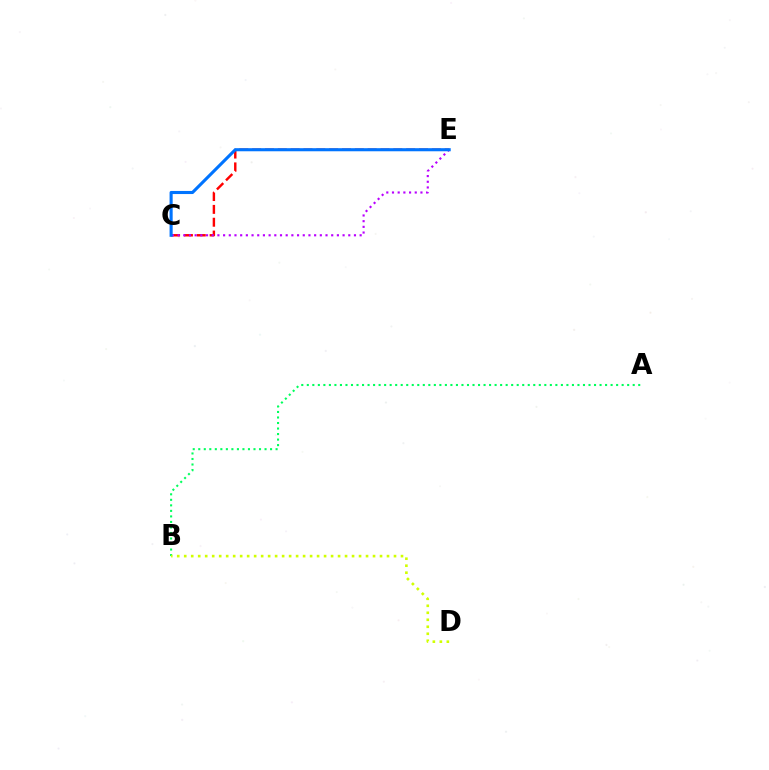{('C', 'E'): [{'color': '#ff0000', 'line_style': 'dashed', 'thickness': 1.74}, {'color': '#b900ff', 'line_style': 'dotted', 'thickness': 1.55}, {'color': '#0074ff', 'line_style': 'solid', 'thickness': 2.23}], ('A', 'B'): [{'color': '#00ff5c', 'line_style': 'dotted', 'thickness': 1.5}], ('B', 'D'): [{'color': '#d1ff00', 'line_style': 'dotted', 'thickness': 1.9}]}